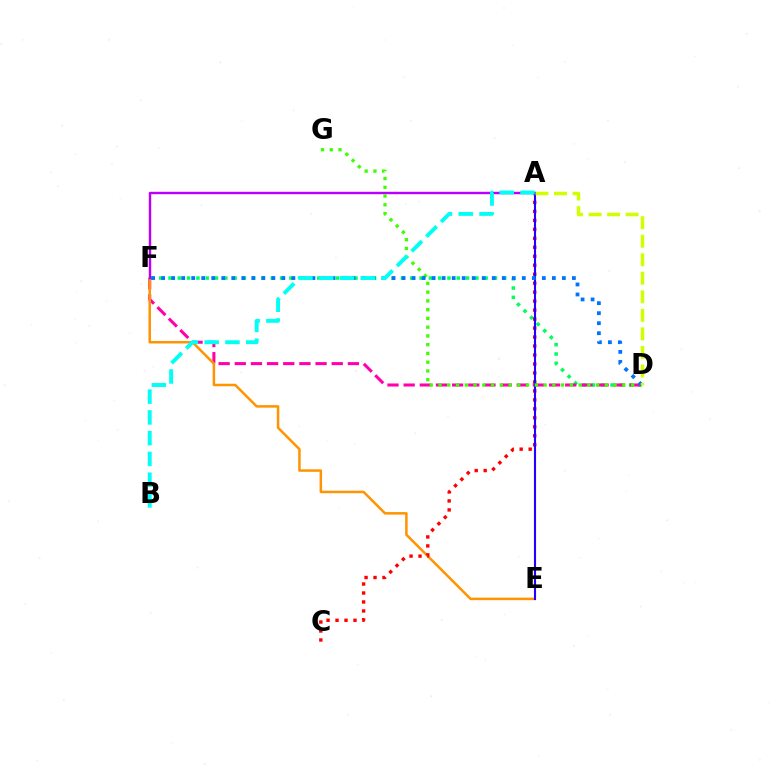{('D', 'F'): [{'color': '#00ff5c', 'line_style': 'dotted', 'thickness': 2.53}, {'color': '#ff00ac', 'line_style': 'dashed', 'thickness': 2.2}, {'color': '#0074ff', 'line_style': 'dotted', 'thickness': 2.72}], ('E', 'F'): [{'color': '#ff9400', 'line_style': 'solid', 'thickness': 1.81}], ('A', 'C'): [{'color': '#ff0000', 'line_style': 'dotted', 'thickness': 2.44}], ('A', 'F'): [{'color': '#b900ff', 'line_style': 'solid', 'thickness': 1.74}], ('A', 'E'): [{'color': '#2500ff', 'line_style': 'solid', 'thickness': 1.52}], ('D', 'G'): [{'color': '#3dff00', 'line_style': 'dotted', 'thickness': 2.38}], ('A', 'B'): [{'color': '#00fff6', 'line_style': 'dashed', 'thickness': 2.82}], ('A', 'D'): [{'color': '#d1ff00', 'line_style': 'dashed', 'thickness': 2.52}]}